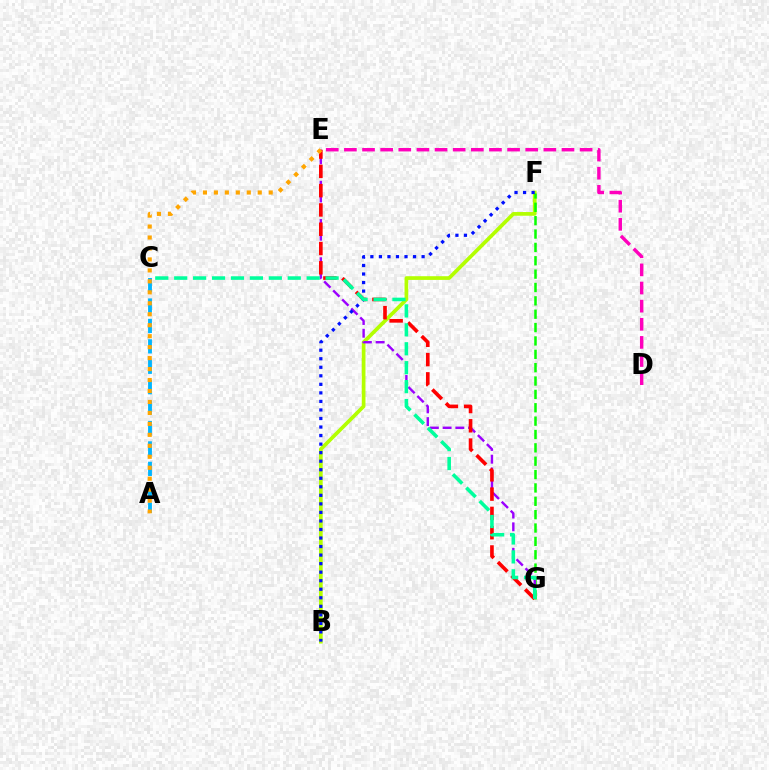{('A', 'C'): [{'color': '#00b5ff', 'line_style': 'dashed', 'thickness': 2.77}], ('D', 'E'): [{'color': '#ff00bd', 'line_style': 'dashed', 'thickness': 2.46}], ('B', 'F'): [{'color': '#b3ff00', 'line_style': 'solid', 'thickness': 2.66}, {'color': '#0010ff', 'line_style': 'dotted', 'thickness': 2.32}], ('F', 'G'): [{'color': '#08ff00', 'line_style': 'dashed', 'thickness': 1.82}], ('E', 'G'): [{'color': '#9b00ff', 'line_style': 'dashed', 'thickness': 1.73}, {'color': '#ff0000', 'line_style': 'dashed', 'thickness': 2.62}], ('A', 'E'): [{'color': '#ffa500', 'line_style': 'dotted', 'thickness': 2.98}], ('C', 'G'): [{'color': '#00ff9d', 'line_style': 'dashed', 'thickness': 2.57}]}